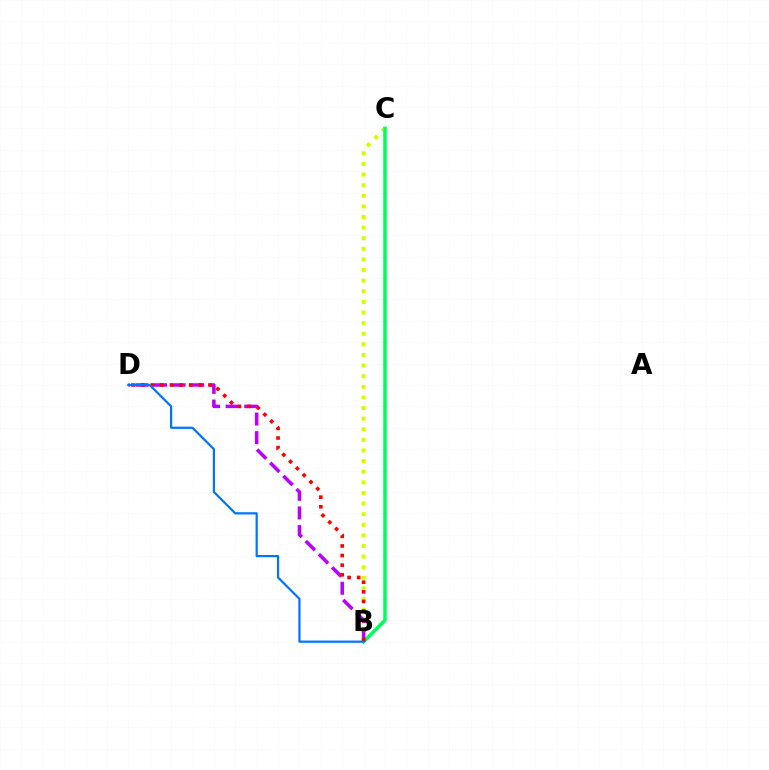{('B', 'C'): [{'color': '#d1ff00', 'line_style': 'dotted', 'thickness': 2.88}, {'color': '#00ff5c', 'line_style': 'solid', 'thickness': 2.53}], ('B', 'D'): [{'color': '#b900ff', 'line_style': 'dashed', 'thickness': 2.53}, {'color': '#ff0000', 'line_style': 'dotted', 'thickness': 2.61}, {'color': '#0074ff', 'line_style': 'solid', 'thickness': 1.59}]}